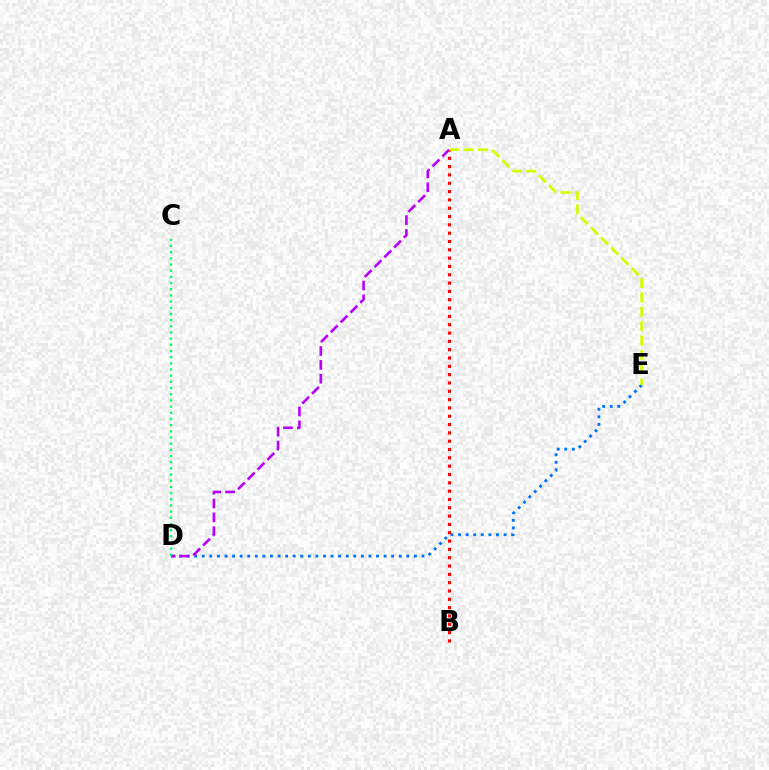{('D', 'E'): [{'color': '#0074ff', 'line_style': 'dotted', 'thickness': 2.06}], ('A', 'D'): [{'color': '#b900ff', 'line_style': 'dashed', 'thickness': 1.88}], ('C', 'D'): [{'color': '#00ff5c', 'line_style': 'dotted', 'thickness': 1.68}], ('A', 'E'): [{'color': '#d1ff00', 'line_style': 'dashed', 'thickness': 1.95}], ('A', 'B'): [{'color': '#ff0000', 'line_style': 'dotted', 'thickness': 2.26}]}